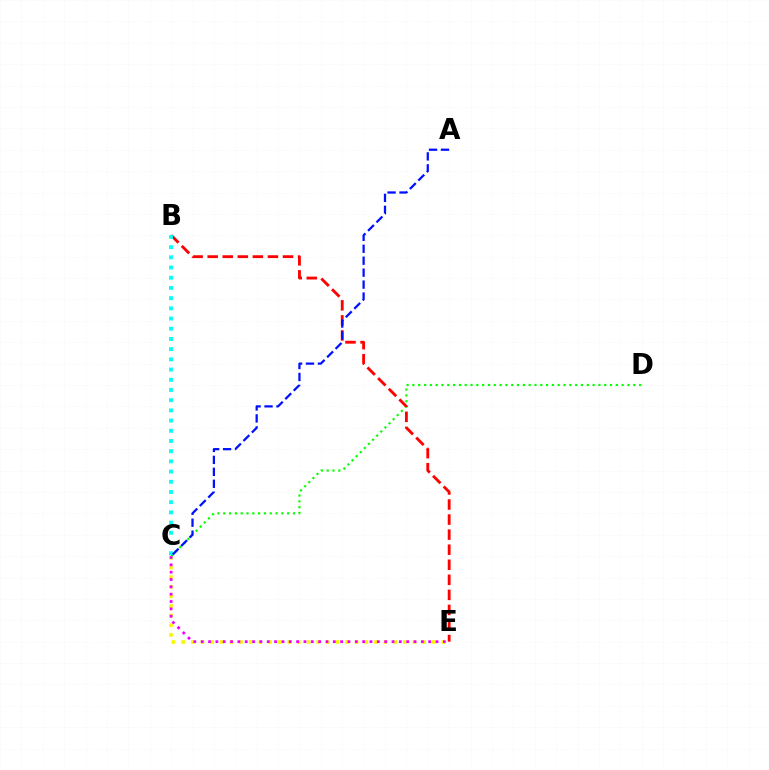{('C', 'E'): [{'color': '#fcf500', 'line_style': 'dotted', 'thickness': 2.62}, {'color': '#ee00ff', 'line_style': 'dotted', 'thickness': 1.99}], ('C', 'D'): [{'color': '#08ff00', 'line_style': 'dotted', 'thickness': 1.58}], ('B', 'E'): [{'color': '#ff0000', 'line_style': 'dashed', 'thickness': 2.05}], ('B', 'C'): [{'color': '#00fff6', 'line_style': 'dotted', 'thickness': 2.77}], ('A', 'C'): [{'color': '#0010ff', 'line_style': 'dashed', 'thickness': 1.62}]}